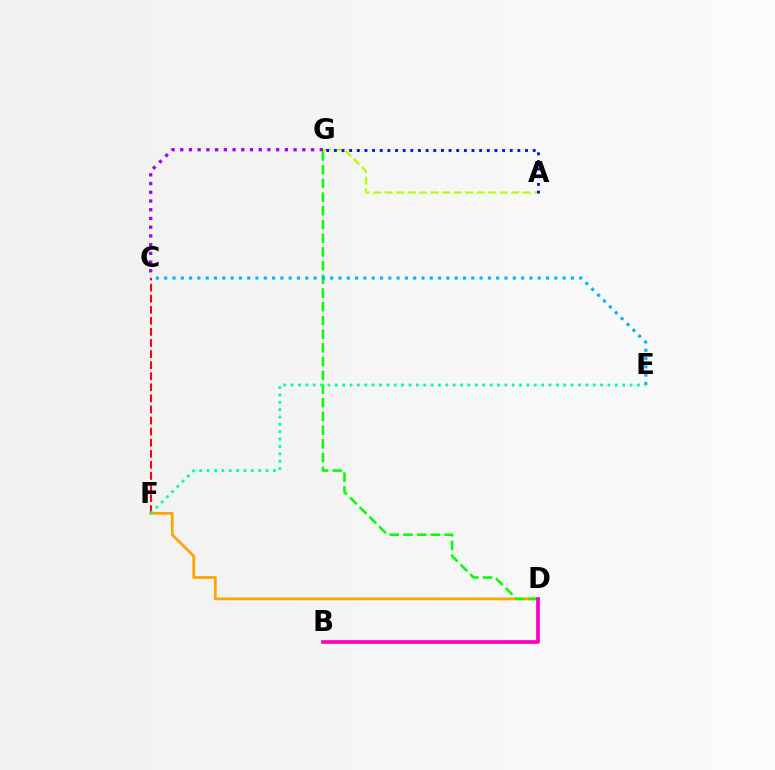{('A', 'G'): [{'color': '#b3ff00', 'line_style': 'dashed', 'thickness': 1.56}, {'color': '#0010ff', 'line_style': 'dotted', 'thickness': 2.08}], ('C', 'F'): [{'color': '#ff0000', 'line_style': 'dashed', 'thickness': 1.5}], ('D', 'F'): [{'color': '#ffa500', 'line_style': 'solid', 'thickness': 2.0}], ('C', 'G'): [{'color': '#9b00ff', 'line_style': 'dotted', 'thickness': 2.37}], ('D', 'G'): [{'color': '#08ff00', 'line_style': 'dashed', 'thickness': 1.86}], ('C', 'E'): [{'color': '#00b5ff', 'line_style': 'dotted', 'thickness': 2.26}], ('B', 'D'): [{'color': '#ff00bd', 'line_style': 'solid', 'thickness': 2.67}], ('E', 'F'): [{'color': '#00ff9d', 'line_style': 'dotted', 'thickness': 2.0}]}